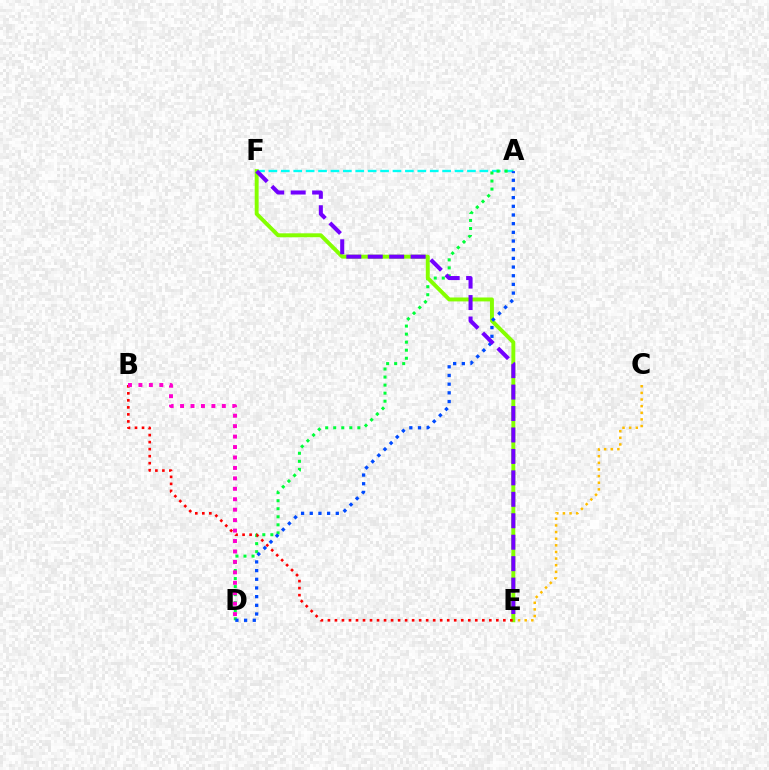{('A', 'F'): [{'color': '#00fff6', 'line_style': 'dashed', 'thickness': 1.69}], ('C', 'E'): [{'color': '#ffbd00', 'line_style': 'dotted', 'thickness': 1.8}], ('A', 'D'): [{'color': '#00ff39', 'line_style': 'dotted', 'thickness': 2.18}, {'color': '#004bff', 'line_style': 'dotted', 'thickness': 2.36}], ('E', 'F'): [{'color': '#84ff00', 'line_style': 'solid', 'thickness': 2.82}, {'color': '#7200ff', 'line_style': 'dashed', 'thickness': 2.91}], ('B', 'E'): [{'color': '#ff0000', 'line_style': 'dotted', 'thickness': 1.91}], ('B', 'D'): [{'color': '#ff00cf', 'line_style': 'dotted', 'thickness': 2.84}]}